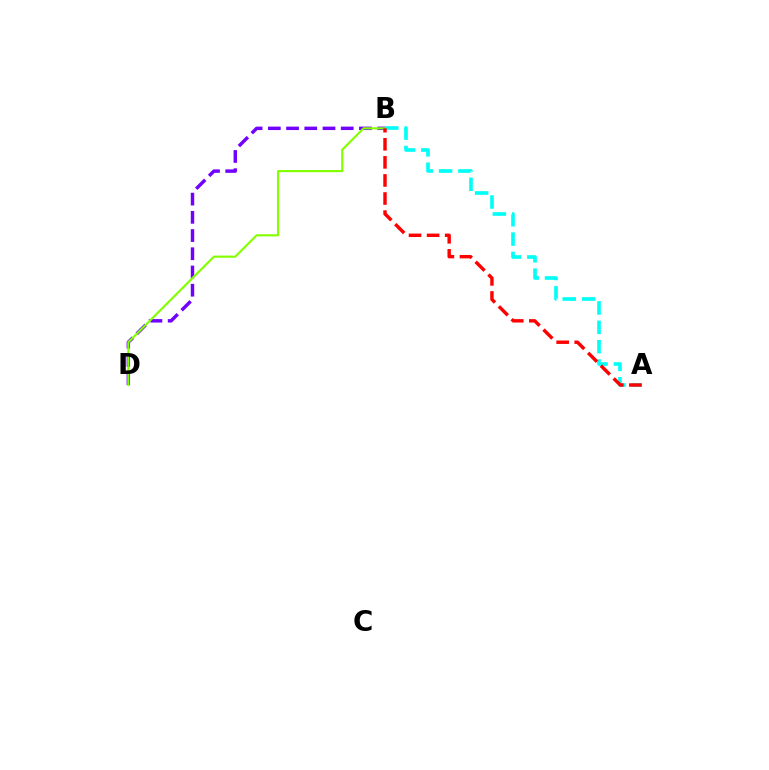{('B', 'D'): [{'color': '#7200ff', 'line_style': 'dashed', 'thickness': 2.48}, {'color': '#84ff00', 'line_style': 'solid', 'thickness': 1.55}], ('A', 'B'): [{'color': '#00fff6', 'line_style': 'dashed', 'thickness': 2.63}, {'color': '#ff0000', 'line_style': 'dashed', 'thickness': 2.46}]}